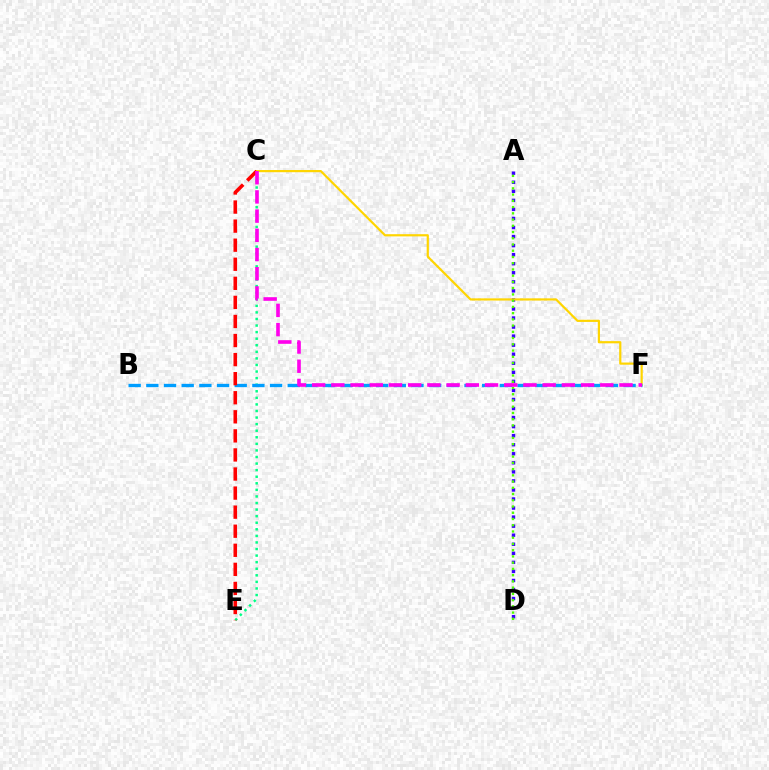{('C', 'E'): [{'color': '#00ff86', 'line_style': 'dotted', 'thickness': 1.79}, {'color': '#ff0000', 'line_style': 'dashed', 'thickness': 2.59}], ('A', 'D'): [{'color': '#3700ff', 'line_style': 'dotted', 'thickness': 2.46}, {'color': '#4fff00', 'line_style': 'dotted', 'thickness': 1.7}], ('C', 'F'): [{'color': '#ffd500', 'line_style': 'solid', 'thickness': 1.58}, {'color': '#ff00ed', 'line_style': 'dashed', 'thickness': 2.61}], ('B', 'F'): [{'color': '#009eff', 'line_style': 'dashed', 'thickness': 2.4}]}